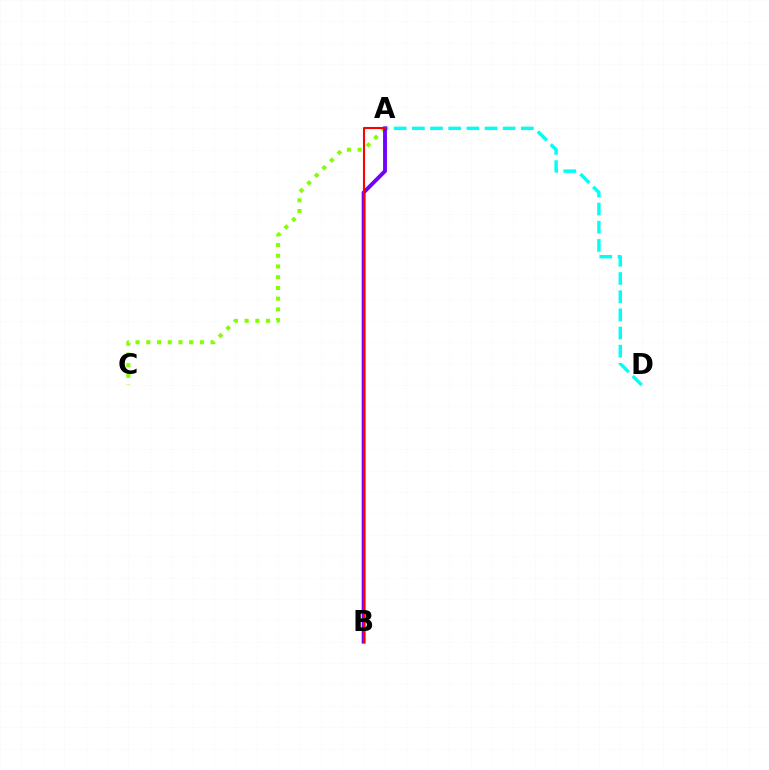{('A', 'C'): [{'color': '#84ff00', 'line_style': 'dotted', 'thickness': 2.91}], ('A', 'D'): [{'color': '#00fff6', 'line_style': 'dashed', 'thickness': 2.47}], ('A', 'B'): [{'color': '#7200ff', 'line_style': 'solid', 'thickness': 2.79}, {'color': '#ff0000', 'line_style': 'solid', 'thickness': 1.51}]}